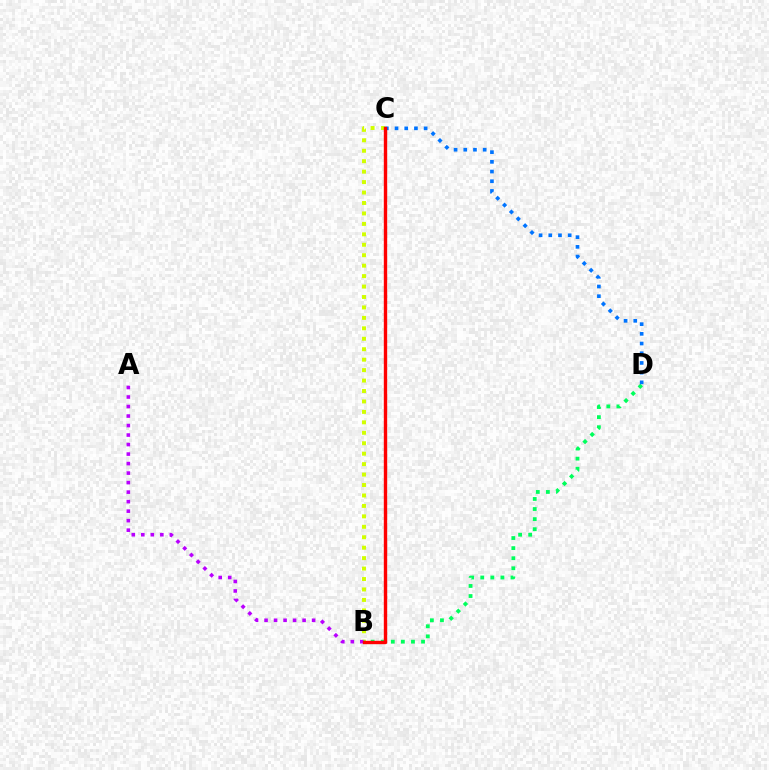{('B', 'C'): [{'color': '#d1ff00', 'line_style': 'dotted', 'thickness': 2.84}, {'color': '#ff0000', 'line_style': 'solid', 'thickness': 2.44}], ('A', 'B'): [{'color': '#b900ff', 'line_style': 'dotted', 'thickness': 2.58}], ('B', 'D'): [{'color': '#00ff5c', 'line_style': 'dotted', 'thickness': 2.74}], ('C', 'D'): [{'color': '#0074ff', 'line_style': 'dotted', 'thickness': 2.64}]}